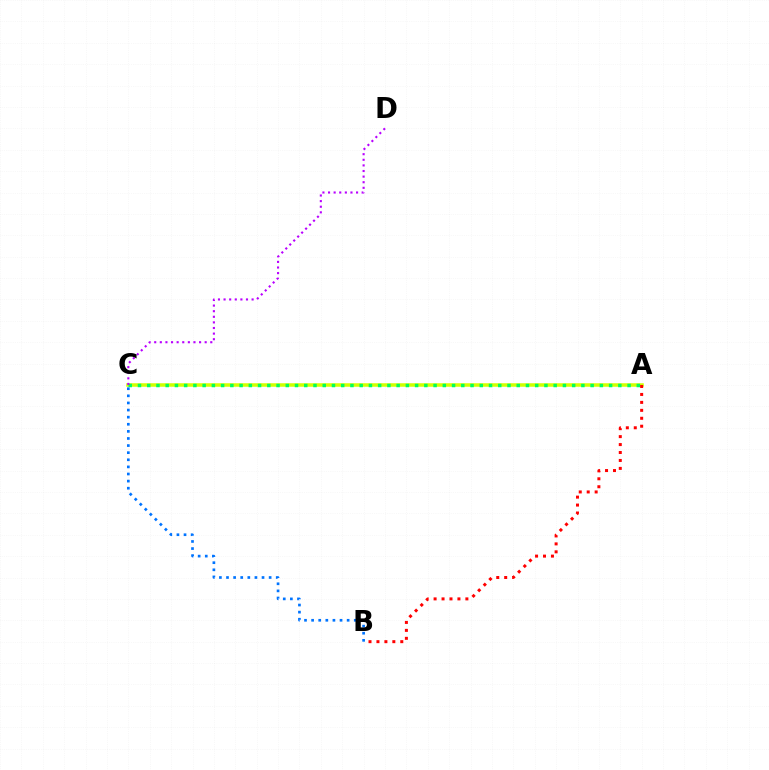{('A', 'C'): [{'color': '#d1ff00', 'line_style': 'solid', 'thickness': 2.53}, {'color': '#00ff5c', 'line_style': 'dotted', 'thickness': 2.51}], ('B', 'C'): [{'color': '#0074ff', 'line_style': 'dotted', 'thickness': 1.93}], ('C', 'D'): [{'color': '#b900ff', 'line_style': 'dotted', 'thickness': 1.52}], ('A', 'B'): [{'color': '#ff0000', 'line_style': 'dotted', 'thickness': 2.16}]}